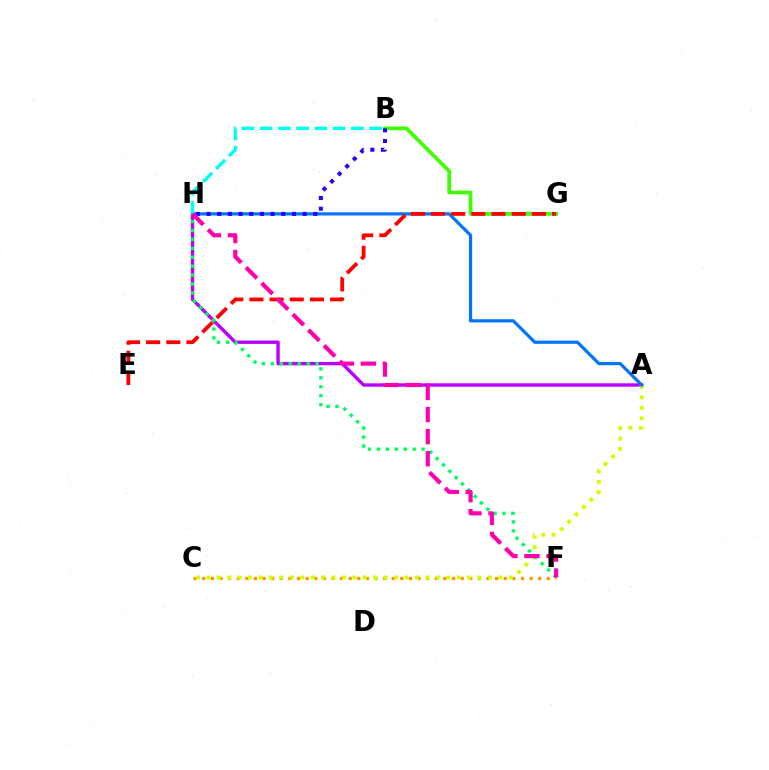{('C', 'F'): [{'color': '#ff9400', 'line_style': 'dotted', 'thickness': 2.34}], ('A', 'H'): [{'color': '#b900ff', 'line_style': 'solid', 'thickness': 2.43}, {'color': '#0074ff', 'line_style': 'solid', 'thickness': 2.31}], ('A', 'C'): [{'color': '#d1ff00', 'line_style': 'dotted', 'thickness': 2.83}], ('B', 'G'): [{'color': '#3dff00', 'line_style': 'solid', 'thickness': 2.68}], ('F', 'H'): [{'color': '#00ff5c', 'line_style': 'dotted', 'thickness': 2.43}, {'color': '#ff00ac', 'line_style': 'dashed', 'thickness': 3.0}], ('B', 'H'): [{'color': '#2500ff', 'line_style': 'dotted', 'thickness': 2.9}, {'color': '#00fff6', 'line_style': 'dashed', 'thickness': 2.48}], ('E', 'G'): [{'color': '#ff0000', 'line_style': 'dashed', 'thickness': 2.74}]}